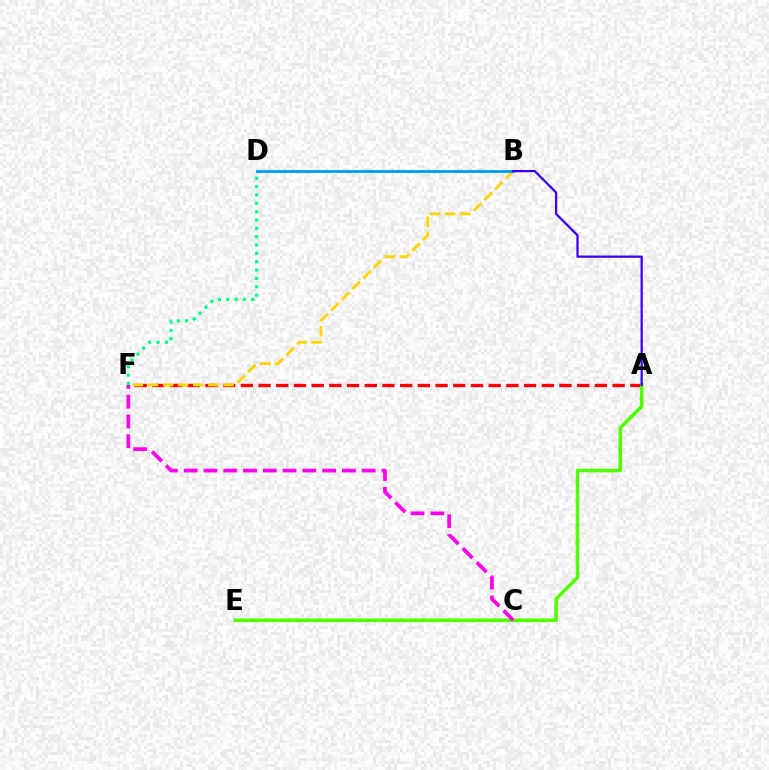{('A', 'F'): [{'color': '#ff0000', 'line_style': 'dashed', 'thickness': 2.4}], ('A', 'E'): [{'color': '#4fff00', 'line_style': 'solid', 'thickness': 2.57}], ('B', 'F'): [{'color': '#ffd500', 'line_style': 'dashed', 'thickness': 2.05}], ('D', 'F'): [{'color': '#00ff86', 'line_style': 'dotted', 'thickness': 2.26}], ('B', 'D'): [{'color': '#009eff', 'line_style': 'solid', 'thickness': 2.05}], ('A', 'B'): [{'color': '#3700ff', 'line_style': 'solid', 'thickness': 1.62}], ('C', 'F'): [{'color': '#ff00ed', 'line_style': 'dashed', 'thickness': 2.69}]}